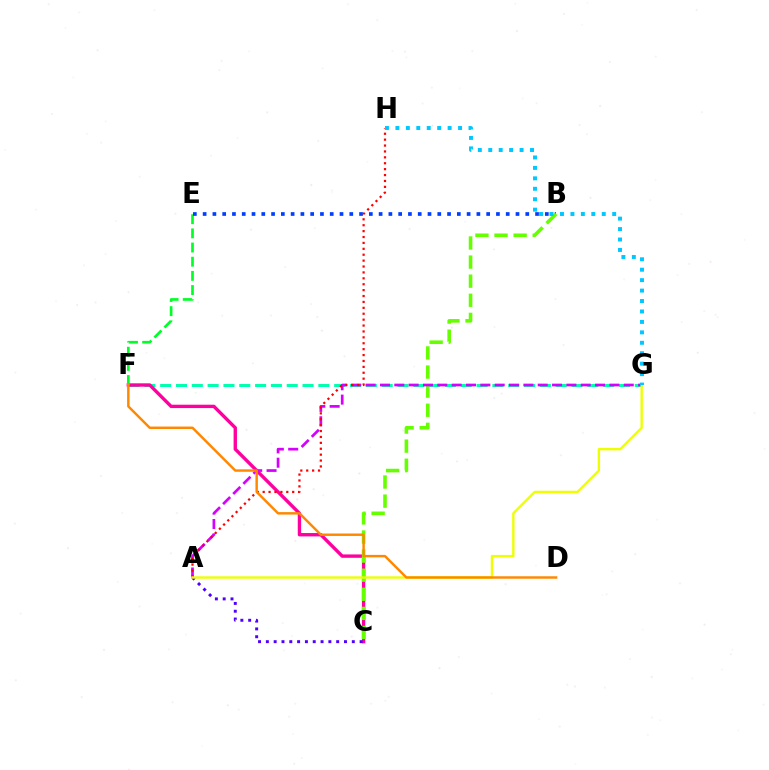{('F', 'G'): [{'color': '#00ffaf', 'line_style': 'dashed', 'thickness': 2.15}], ('C', 'F'): [{'color': '#ff00a0', 'line_style': 'solid', 'thickness': 2.43}], ('E', 'F'): [{'color': '#00ff27', 'line_style': 'dashed', 'thickness': 1.92}], ('B', 'E'): [{'color': '#003fff', 'line_style': 'dotted', 'thickness': 2.66}], ('B', 'C'): [{'color': '#66ff00', 'line_style': 'dashed', 'thickness': 2.59}], ('A', 'G'): [{'color': '#d600ff', 'line_style': 'dashed', 'thickness': 1.95}, {'color': '#eeff00', 'line_style': 'solid', 'thickness': 1.71}], ('A', 'C'): [{'color': '#4f00ff', 'line_style': 'dotted', 'thickness': 2.12}], ('A', 'H'): [{'color': '#ff0000', 'line_style': 'dotted', 'thickness': 1.6}], ('G', 'H'): [{'color': '#00c7ff', 'line_style': 'dotted', 'thickness': 2.84}], ('D', 'F'): [{'color': '#ff8800', 'line_style': 'solid', 'thickness': 1.76}]}